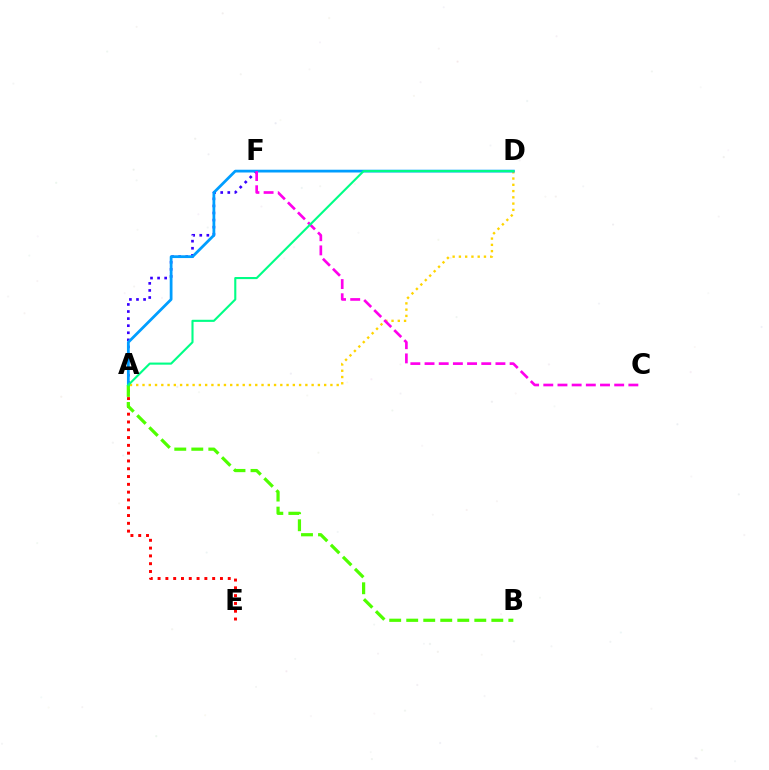{('A', 'F'): [{'color': '#3700ff', 'line_style': 'dotted', 'thickness': 1.92}], ('A', 'D'): [{'color': '#ffd500', 'line_style': 'dotted', 'thickness': 1.7}, {'color': '#009eff', 'line_style': 'solid', 'thickness': 1.99}, {'color': '#00ff86', 'line_style': 'solid', 'thickness': 1.52}], ('C', 'F'): [{'color': '#ff00ed', 'line_style': 'dashed', 'thickness': 1.93}], ('A', 'E'): [{'color': '#ff0000', 'line_style': 'dotted', 'thickness': 2.12}], ('A', 'B'): [{'color': '#4fff00', 'line_style': 'dashed', 'thickness': 2.31}]}